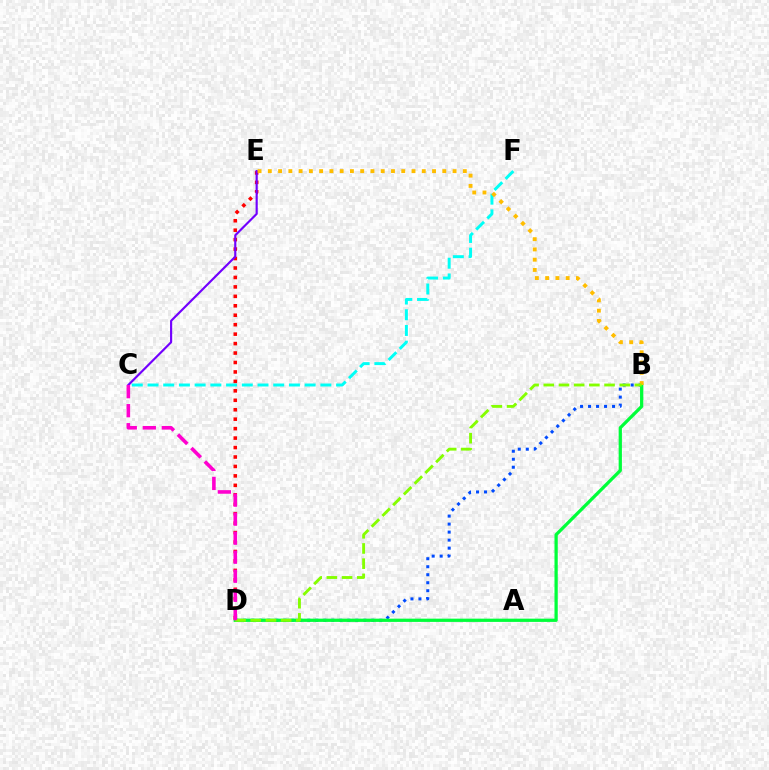{('D', 'E'): [{'color': '#ff0000', 'line_style': 'dotted', 'thickness': 2.57}], ('C', 'F'): [{'color': '#00fff6', 'line_style': 'dashed', 'thickness': 2.14}], ('B', 'D'): [{'color': '#004bff', 'line_style': 'dotted', 'thickness': 2.17}, {'color': '#00ff39', 'line_style': 'solid', 'thickness': 2.34}, {'color': '#84ff00', 'line_style': 'dashed', 'thickness': 2.06}], ('C', 'E'): [{'color': '#7200ff', 'line_style': 'solid', 'thickness': 1.55}], ('B', 'E'): [{'color': '#ffbd00', 'line_style': 'dotted', 'thickness': 2.79}], ('C', 'D'): [{'color': '#ff00cf', 'line_style': 'dashed', 'thickness': 2.59}]}